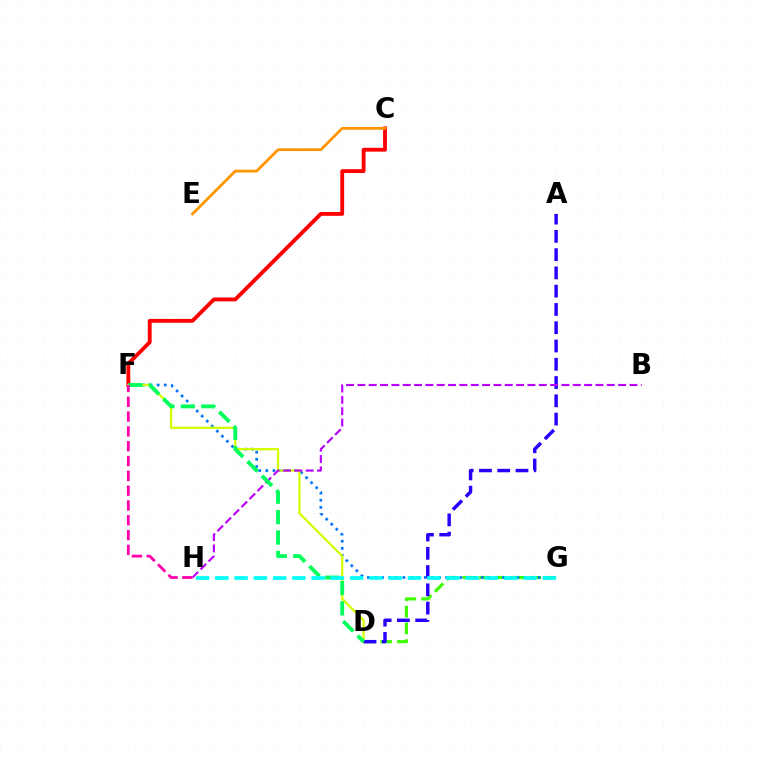{('D', 'G'): [{'color': '#3dff00', 'line_style': 'dashed', 'thickness': 2.27}], ('C', 'F'): [{'color': '#ff0000', 'line_style': 'solid', 'thickness': 2.77}], ('F', 'G'): [{'color': '#0074ff', 'line_style': 'dotted', 'thickness': 1.93}], ('C', 'E'): [{'color': '#ff9400', 'line_style': 'solid', 'thickness': 1.99}], ('D', 'F'): [{'color': '#d1ff00', 'line_style': 'solid', 'thickness': 1.64}, {'color': '#00ff5c', 'line_style': 'dashed', 'thickness': 2.77}], ('A', 'D'): [{'color': '#2500ff', 'line_style': 'dashed', 'thickness': 2.48}], ('B', 'H'): [{'color': '#b900ff', 'line_style': 'dashed', 'thickness': 1.54}], ('G', 'H'): [{'color': '#00fff6', 'line_style': 'dashed', 'thickness': 2.62}], ('F', 'H'): [{'color': '#ff00ac', 'line_style': 'dashed', 'thickness': 2.01}]}